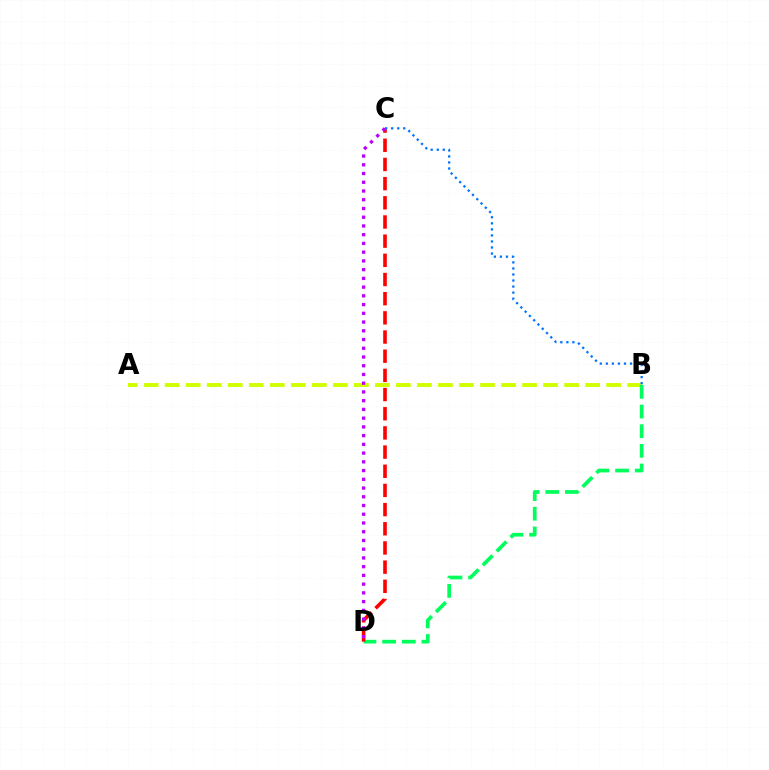{('A', 'B'): [{'color': '#d1ff00', 'line_style': 'dashed', 'thickness': 2.86}], ('B', 'D'): [{'color': '#00ff5c', 'line_style': 'dashed', 'thickness': 2.67}], ('C', 'D'): [{'color': '#ff0000', 'line_style': 'dashed', 'thickness': 2.6}, {'color': '#b900ff', 'line_style': 'dotted', 'thickness': 2.37}], ('B', 'C'): [{'color': '#0074ff', 'line_style': 'dotted', 'thickness': 1.64}]}